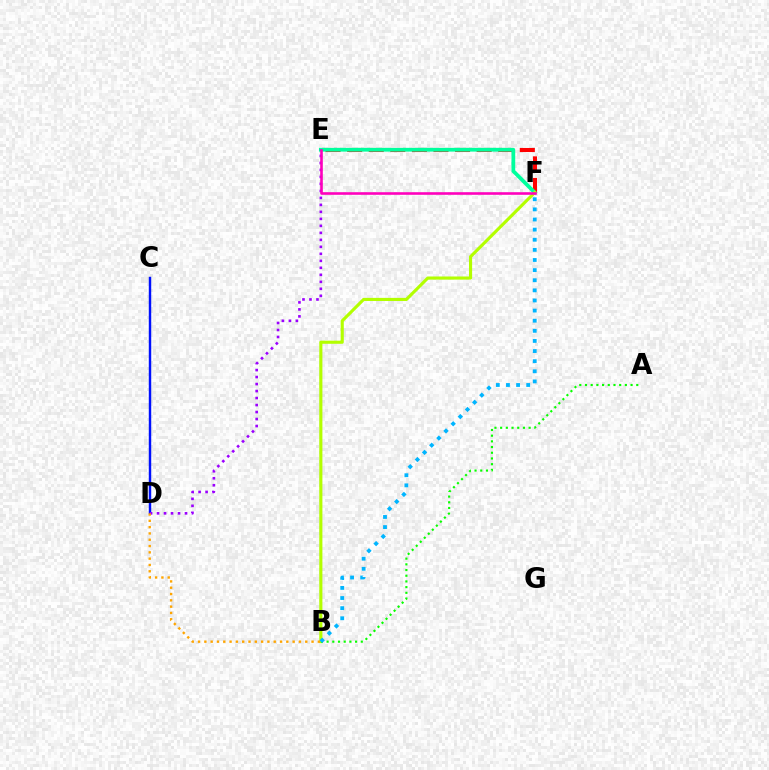{('E', 'F'): [{'color': '#ff0000', 'line_style': 'dashed', 'thickness': 2.93}, {'color': '#00ff9d', 'line_style': 'solid', 'thickness': 2.71}, {'color': '#ff00bd', 'line_style': 'solid', 'thickness': 1.87}], ('C', 'D'): [{'color': '#0010ff', 'line_style': 'solid', 'thickness': 1.75}], ('B', 'F'): [{'color': '#b3ff00', 'line_style': 'solid', 'thickness': 2.26}, {'color': '#00b5ff', 'line_style': 'dotted', 'thickness': 2.75}], ('A', 'B'): [{'color': '#08ff00', 'line_style': 'dotted', 'thickness': 1.55}], ('D', 'E'): [{'color': '#9b00ff', 'line_style': 'dotted', 'thickness': 1.9}], ('B', 'D'): [{'color': '#ffa500', 'line_style': 'dotted', 'thickness': 1.71}]}